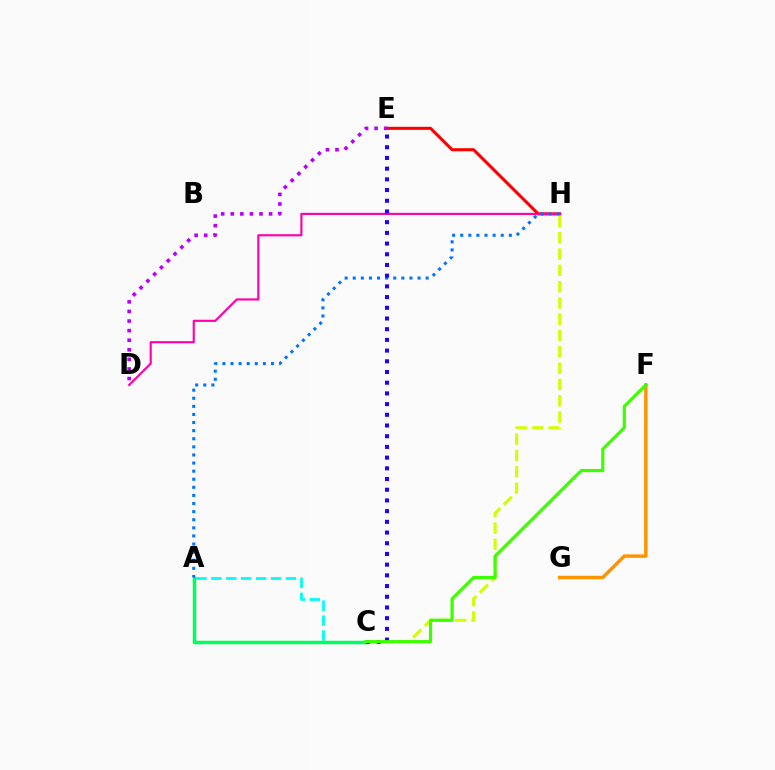{('E', 'H'): [{'color': '#ff0000', 'line_style': 'solid', 'thickness': 2.21}], ('A', 'C'): [{'color': '#00fff6', 'line_style': 'dashed', 'thickness': 2.03}, {'color': '#00ff5c', 'line_style': 'solid', 'thickness': 2.51}], ('F', 'G'): [{'color': '#ff9400', 'line_style': 'solid', 'thickness': 2.5}], ('D', 'H'): [{'color': '#ff00ac', 'line_style': 'solid', 'thickness': 1.55}], ('D', 'E'): [{'color': '#b900ff', 'line_style': 'dotted', 'thickness': 2.6}], ('C', 'H'): [{'color': '#d1ff00', 'line_style': 'dashed', 'thickness': 2.21}], ('A', 'H'): [{'color': '#0074ff', 'line_style': 'dotted', 'thickness': 2.2}], ('C', 'E'): [{'color': '#2500ff', 'line_style': 'dotted', 'thickness': 2.91}], ('C', 'F'): [{'color': '#3dff00', 'line_style': 'solid', 'thickness': 2.3}]}